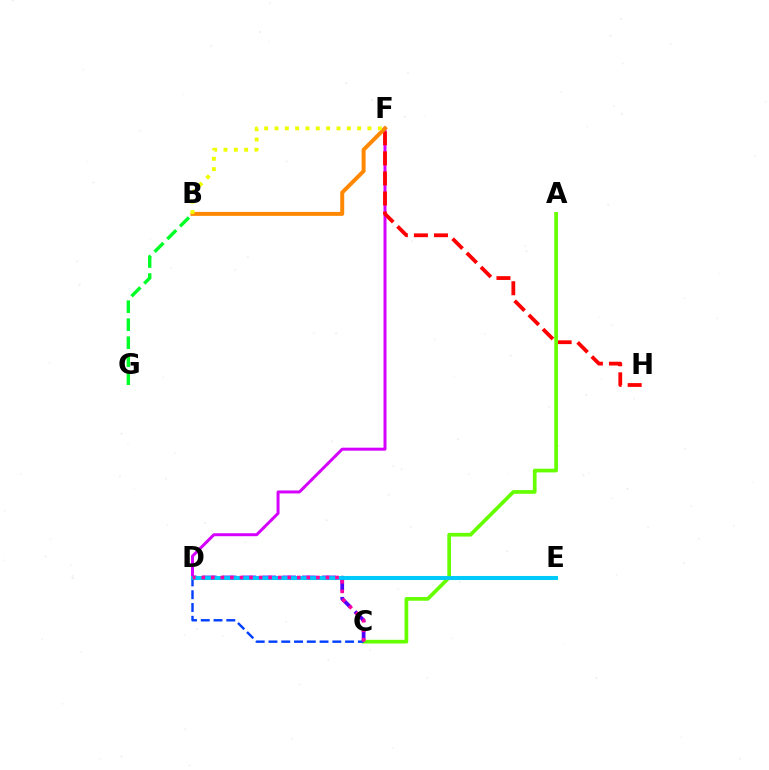{('D', 'F'): [{'color': '#d600ff', 'line_style': 'solid', 'thickness': 2.14}], ('F', 'H'): [{'color': '#ff0000', 'line_style': 'dashed', 'thickness': 2.72}], ('D', 'E'): [{'color': '#00ffaf', 'line_style': 'solid', 'thickness': 2.94}, {'color': '#00c7ff', 'line_style': 'solid', 'thickness': 2.73}], ('C', 'D'): [{'color': '#4f00ff', 'line_style': 'dashed', 'thickness': 2.7}, {'color': '#003fff', 'line_style': 'dashed', 'thickness': 1.73}, {'color': '#ff00a0', 'line_style': 'dotted', 'thickness': 2.6}], ('B', 'F'): [{'color': '#ff8800', 'line_style': 'solid', 'thickness': 2.85}, {'color': '#eeff00', 'line_style': 'dotted', 'thickness': 2.81}], ('A', 'C'): [{'color': '#66ff00', 'line_style': 'solid', 'thickness': 2.66}], ('B', 'G'): [{'color': '#00ff27', 'line_style': 'dashed', 'thickness': 2.45}]}